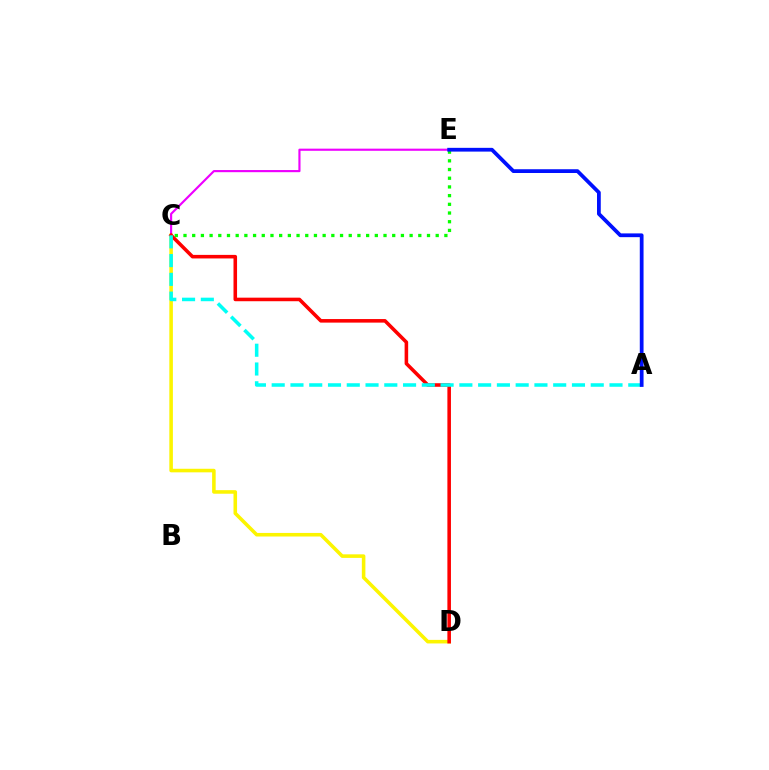{('C', 'D'): [{'color': '#fcf500', 'line_style': 'solid', 'thickness': 2.56}, {'color': '#ff0000', 'line_style': 'solid', 'thickness': 2.56}], ('C', 'E'): [{'color': '#ee00ff', 'line_style': 'solid', 'thickness': 1.55}, {'color': '#08ff00', 'line_style': 'dotted', 'thickness': 2.36}], ('A', 'C'): [{'color': '#00fff6', 'line_style': 'dashed', 'thickness': 2.55}], ('A', 'E'): [{'color': '#0010ff', 'line_style': 'solid', 'thickness': 2.71}]}